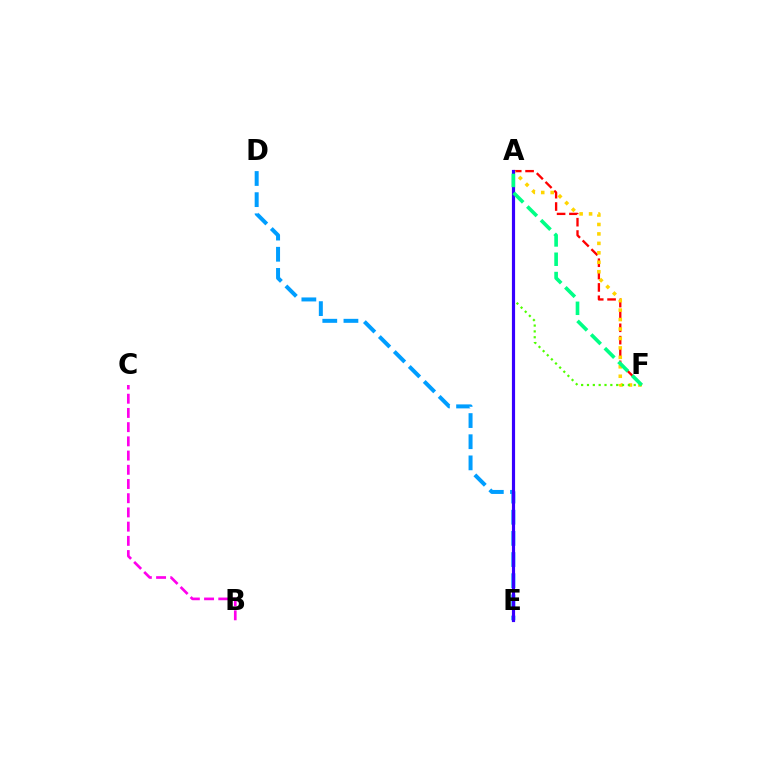{('A', 'F'): [{'color': '#ff0000', 'line_style': 'dashed', 'thickness': 1.68}, {'color': '#ffd500', 'line_style': 'dotted', 'thickness': 2.57}, {'color': '#4fff00', 'line_style': 'dotted', 'thickness': 1.59}, {'color': '#00ff86', 'line_style': 'dashed', 'thickness': 2.62}], ('D', 'E'): [{'color': '#009eff', 'line_style': 'dashed', 'thickness': 2.87}], ('B', 'C'): [{'color': '#ff00ed', 'line_style': 'dashed', 'thickness': 1.93}], ('A', 'E'): [{'color': '#3700ff', 'line_style': 'solid', 'thickness': 2.28}]}